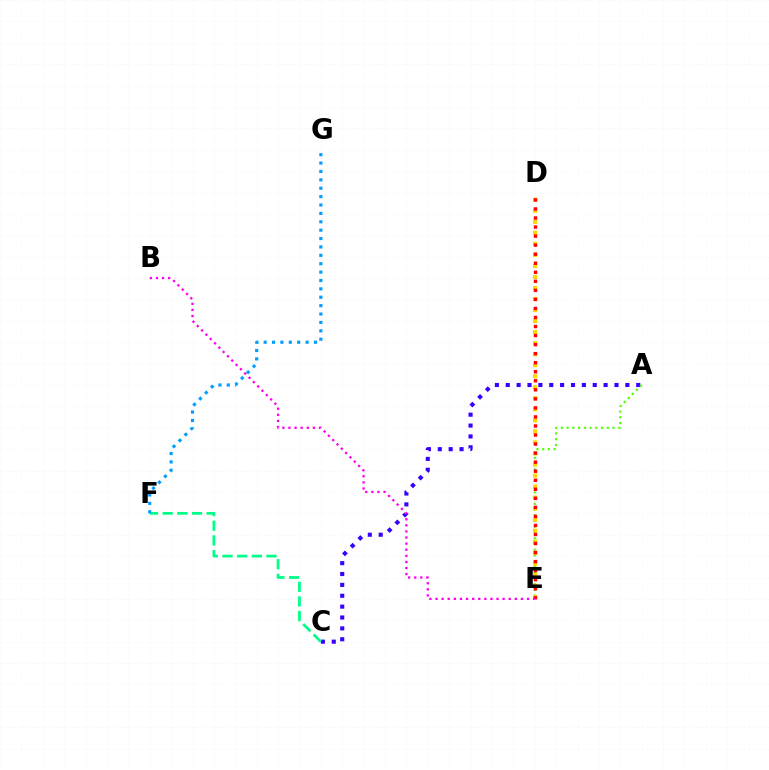{('A', 'C'): [{'color': '#3700ff', 'line_style': 'dotted', 'thickness': 2.95}], ('A', 'E'): [{'color': '#4fff00', 'line_style': 'dotted', 'thickness': 1.56}], ('C', 'F'): [{'color': '#00ff86', 'line_style': 'dashed', 'thickness': 1.99}], ('D', 'E'): [{'color': '#ffd500', 'line_style': 'dotted', 'thickness': 3.0}, {'color': '#ff0000', 'line_style': 'dotted', 'thickness': 2.46}], ('F', 'G'): [{'color': '#009eff', 'line_style': 'dotted', 'thickness': 2.28}], ('B', 'E'): [{'color': '#ff00ed', 'line_style': 'dotted', 'thickness': 1.66}]}